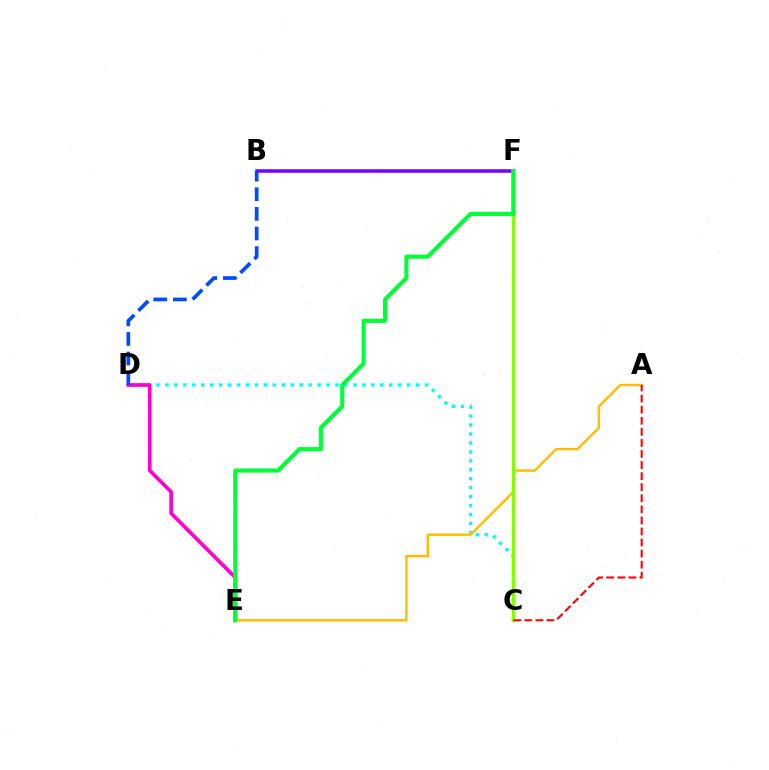{('B', 'F'): [{'color': '#7200ff', 'line_style': 'solid', 'thickness': 2.52}], ('C', 'D'): [{'color': '#00fff6', 'line_style': 'dotted', 'thickness': 2.43}], ('A', 'E'): [{'color': '#ffbd00', 'line_style': 'solid', 'thickness': 1.75}], ('D', 'E'): [{'color': '#ff00cf', 'line_style': 'solid', 'thickness': 2.65}], ('B', 'D'): [{'color': '#004bff', 'line_style': 'dashed', 'thickness': 2.66}], ('C', 'F'): [{'color': '#84ff00', 'line_style': 'solid', 'thickness': 2.38}], ('A', 'C'): [{'color': '#ff0000', 'line_style': 'dashed', 'thickness': 1.5}], ('E', 'F'): [{'color': '#00ff39', 'line_style': 'solid', 'thickness': 2.97}]}